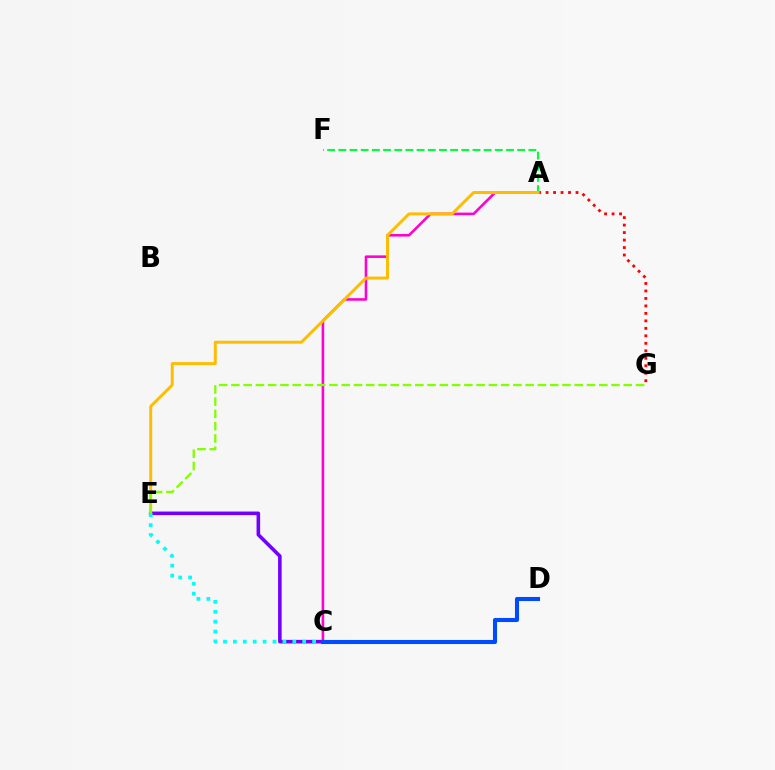{('A', 'C'): [{'color': '#ff00cf', 'line_style': 'solid', 'thickness': 1.86}], ('A', 'F'): [{'color': '#00ff39', 'line_style': 'dashed', 'thickness': 1.52}], ('C', 'E'): [{'color': '#7200ff', 'line_style': 'solid', 'thickness': 2.57}, {'color': '#00fff6', 'line_style': 'dotted', 'thickness': 2.69}], ('A', 'G'): [{'color': '#ff0000', 'line_style': 'dotted', 'thickness': 2.03}], ('A', 'E'): [{'color': '#ffbd00', 'line_style': 'solid', 'thickness': 2.14}], ('E', 'G'): [{'color': '#84ff00', 'line_style': 'dashed', 'thickness': 1.67}], ('C', 'D'): [{'color': '#004bff', 'line_style': 'solid', 'thickness': 2.93}]}